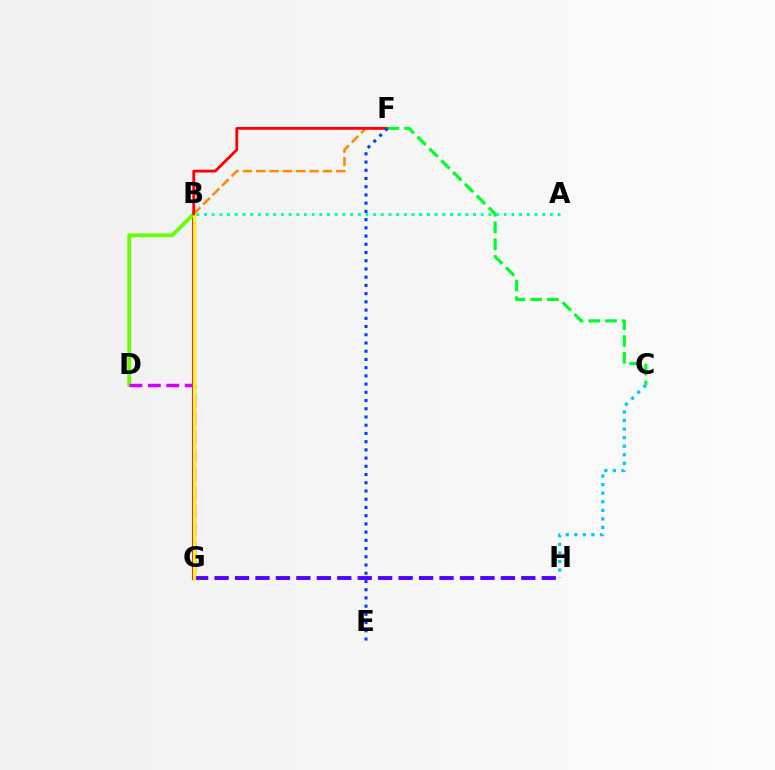{('B', 'G'): [{'color': '#ff00a0', 'line_style': 'solid', 'thickness': 2.97}, {'color': '#eeff00', 'line_style': 'solid', 'thickness': 2.26}], ('C', 'H'): [{'color': '#00c7ff', 'line_style': 'dotted', 'thickness': 2.33}], ('B', 'D'): [{'color': '#66ff00', 'line_style': 'solid', 'thickness': 2.7}], ('B', 'F'): [{'color': '#ff8800', 'line_style': 'dashed', 'thickness': 1.81}, {'color': '#ff0000', 'line_style': 'solid', 'thickness': 2.03}], ('G', 'H'): [{'color': '#4f00ff', 'line_style': 'dashed', 'thickness': 2.78}], ('D', 'G'): [{'color': '#d600ff', 'line_style': 'dashed', 'thickness': 2.5}], ('C', 'F'): [{'color': '#00ff27', 'line_style': 'dashed', 'thickness': 2.27}], ('E', 'F'): [{'color': '#003fff', 'line_style': 'dotted', 'thickness': 2.23}], ('A', 'B'): [{'color': '#00ffaf', 'line_style': 'dotted', 'thickness': 2.09}]}